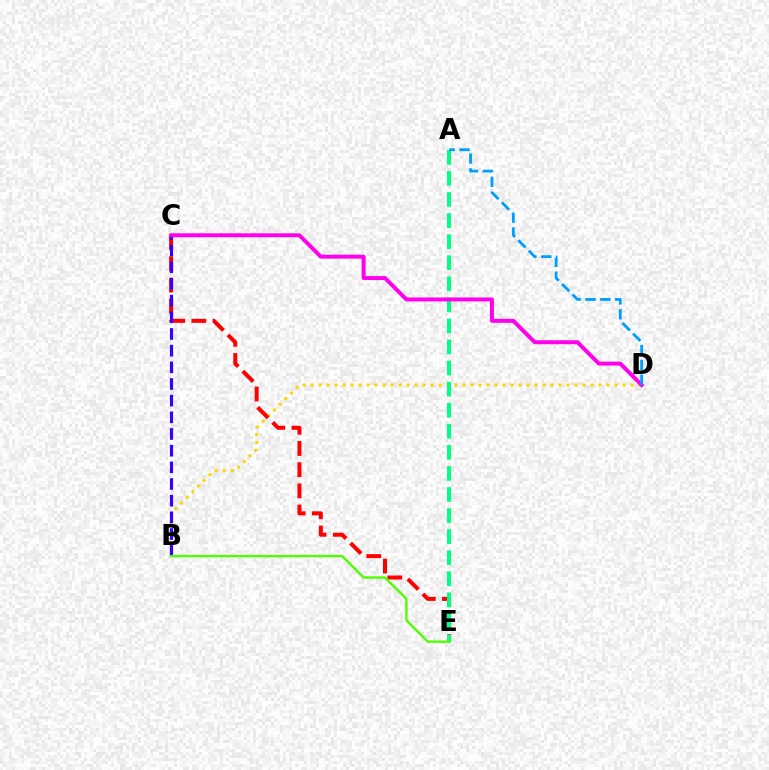{('B', 'D'): [{'color': '#ffd500', 'line_style': 'dotted', 'thickness': 2.17}], ('C', 'E'): [{'color': '#ff0000', 'line_style': 'dashed', 'thickness': 2.88}], ('B', 'C'): [{'color': '#3700ff', 'line_style': 'dashed', 'thickness': 2.26}], ('A', 'E'): [{'color': '#00ff86', 'line_style': 'dashed', 'thickness': 2.86}], ('C', 'D'): [{'color': '#ff00ed', 'line_style': 'solid', 'thickness': 2.84}], ('A', 'D'): [{'color': '#009eff', 'line_style': 'dashed', 'thickness': 2.02}], ('B', 'E'): [{'color': '#4fff00', 'line_style': 'solid', 'thickness': 1.71}]}